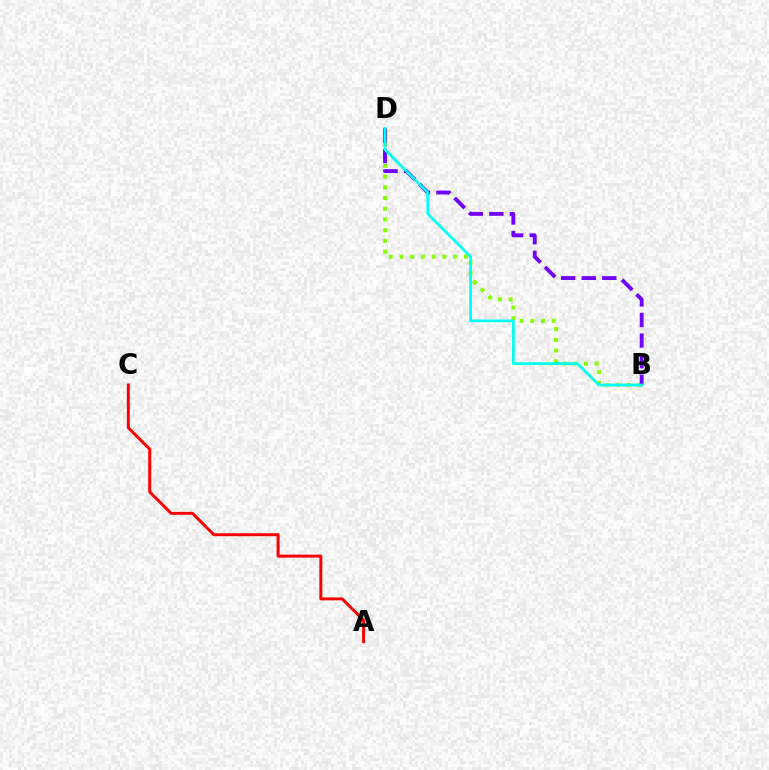{('B', 'D'): [{'color': '#84ff00', 'line_style': 'dotted', 'thickness': 2.91}, {'color': '#7200ff', 'line_style': 'dashed', 'thickness': 2.8}, {'color': '#00fff6', 'line_style': 'solid', 'thickness': 1.98}], ('A', 'C'): [{'color': '#ff0000', 'line_style': 'solid', 'thickness': 2.14}]}